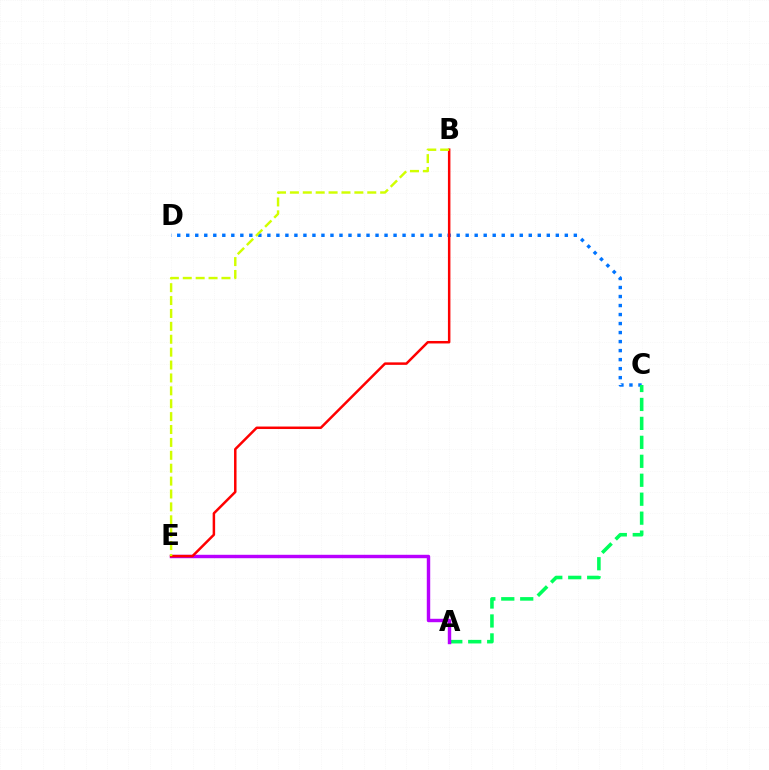{('C', 'D'): [{'color': '#0074ff', 'line_style': 'dotted', 'thickness': 2.45}], ('A', 'C'): [{'color': '#00ff5c', 'line_style': 'dashed', 'thickness': 2.58}], ('A', 'E'): [{'color': '#b900ff', 'line_style': 'solid', 'thickness': 2.47}], ('B', 'E'): [{'color': '#ff0000', 'line_style': 'solid', 'thickness': 1.79}, {'color': '#d1ff00', 'line_style': 'dashed', 'thickness': 1.75}]}